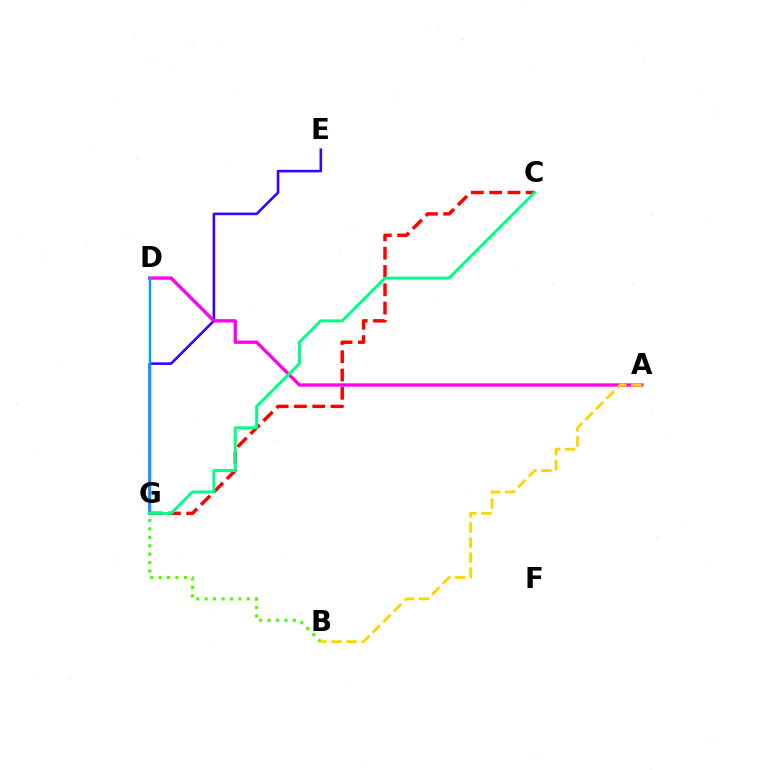{('C', 'G'): [{'color': '#ff0000', 'line_style': 'dashed', 'thickness': 2.48}, {'color': '#00ff86', 'line_style': 'solid', 'thickness': 2.12}], ('B', 'G'): [{'color': '#4fff00', 'line_style': 'dotted', 'thickness': 2.29}], ('E', 'G'): [{'color': '#3700ff', 'line_style': 'solid', 'thickness': 1.86}], ('A', 'D'): [{'color': '#ff00ed', 'line_style': 'solid', 'thickness': 2.4}], ('D', 'G'): [{'color': '#009eff', 'line_style': 'solid', 'thickness': 1.76}], ('A', 'B'): [{'color': '#ffd500', 'line_style': 'dashed', 'thickness': 2.04}]}